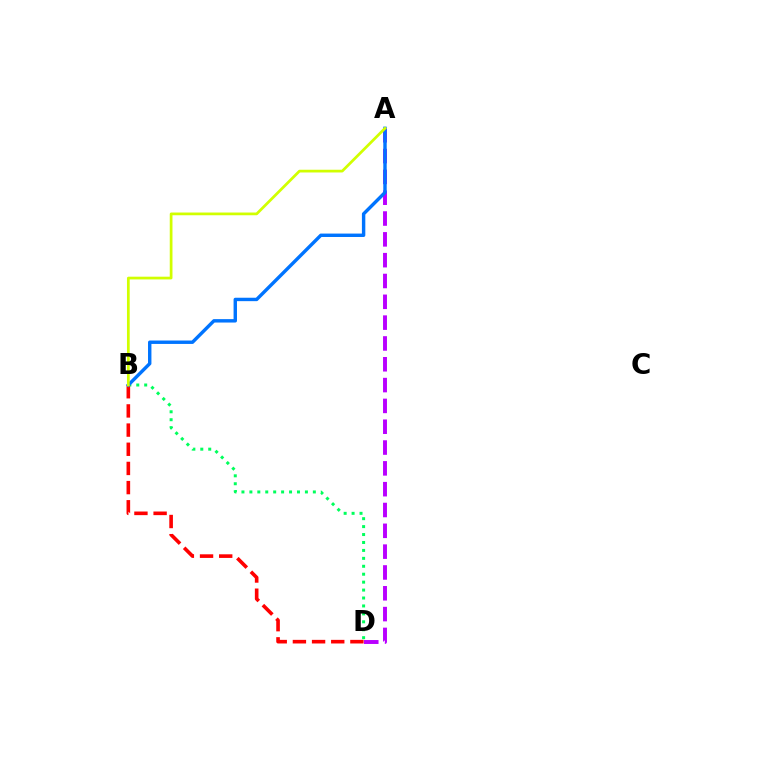{('A', 'D'): [{'color': '#b900ff', 'line_style': 'dashed', 'thickness': 2.83}], ('B', 'D'): [{'color': '#00ff5c', 'line_style': 'dotted', 'thickness': 2.16}, {'color': '#ff0000', 'line_style': 'dashed', 'thickness': 2.6}], ('A', 'B'): [{'color': '#0074ff', 'line_style': 'solid', 'thickness': 2.46}, {'color': '#d1ff00', 'line_style': 'solid', 'thickness': 1.97}]}